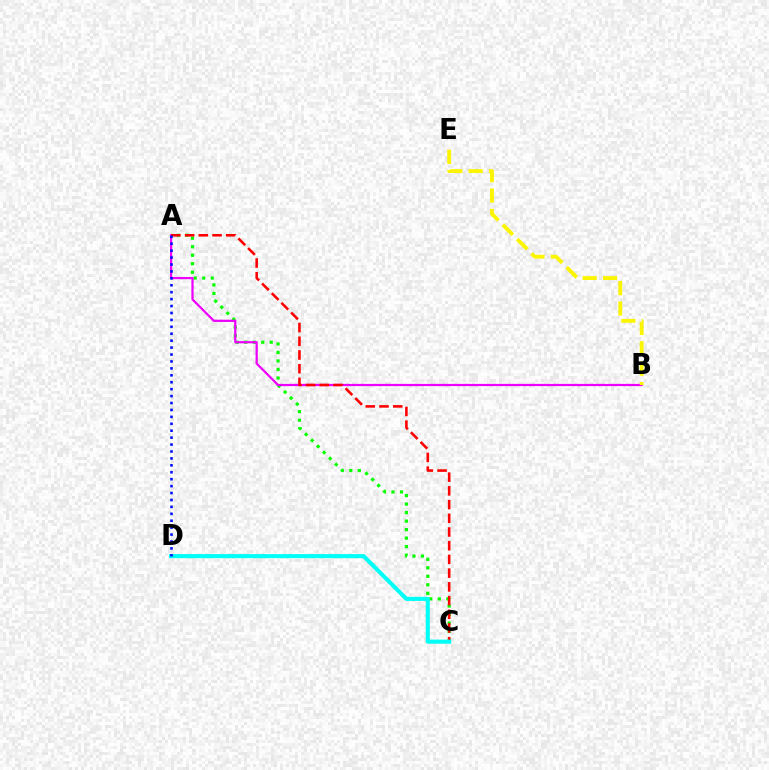{('A', 'C'): [{'color': '#08ff00', 'line_style': 'dotted', 'thickness': 2.31}, {'color': '#ff0000', 'line_style': 'dashed', 'thickness': 1.86}], ('A', 'B'): [{'color': '#ee00ff', 'line_style': 'solid', 'thickness': 1.61}], ('B', 'E'): [{'color': '#fcf500', 'line_style': 'dashed', 'thickness': 2.77}], ('C', 'D'): [{'color': '#00fff6', 'line_style': 'solid', 'thickness': 2.95}], ('A', 'D'): [{'color': '#0010ff', 'line_style': 'dotted', 'thickness': 1.88}]}